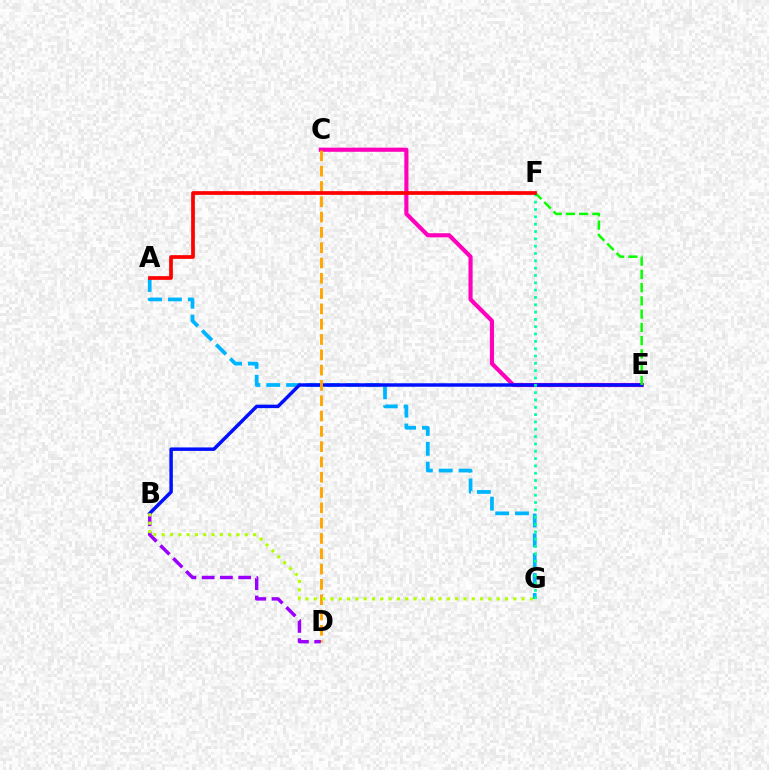{('A', 'G'): [{'color': '#00b5ff', 'line_style': 'dashed', 'thickness': 2.7}], ('C', 'E'): [{'color': '#ff00bd', 'line_style': 'solid', 'thickness': 2.98}], ('B', 'E'): [{'color': '#0010ff', 'line_style': 'solid', 'thickness': 2.49}], ('C', 'D'): [{'color': '#ffa500', 'line_style': 'dashed', 'thickness': 2.08}], ('F', 'G'): [{'color': '#00ff9d', 'line_style': 'dotted', 'thickness': 1.99}], ('E', 'F'): [{'color': '#08ff00', 'line_style': 'dashed', 'thickness': 1.8}], ('A', 'F'): [{'color': '#ff0000', 'line_style': 'solid', 'thickness': 2.67}], ('B', 'D'): [{'color': '#9b00ff', 'line_style': 'dashed', 'thickness': 2.48}], ('B', 'G'): [{'color': '#b3ff00', 'line_style': 'dotted', 'thickness': 2.26}]}